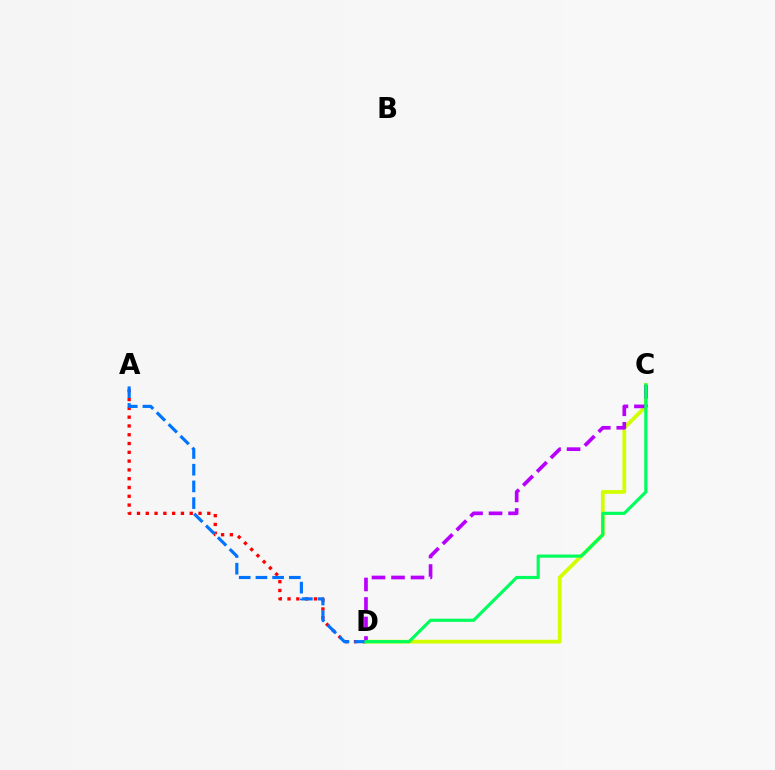{('A', 'D'): [{'color': '#ff0000', 'line_style': 'dotted', 'thickness': 2.39}, {'color': '#0074ff', 'line_style': 'dashed', 'thickness': 2.27}], ('C', 'D'): [{'color': '#d1ff00', 'line_style': 'solid', 'thickness': 2.72}, {'color': '#b900ff', 'line_style': 'dashed', 'thickness': 2.65}, {'color': '#00ff5c', 'line_style': 'solid', 'thickness': 2.28}]}